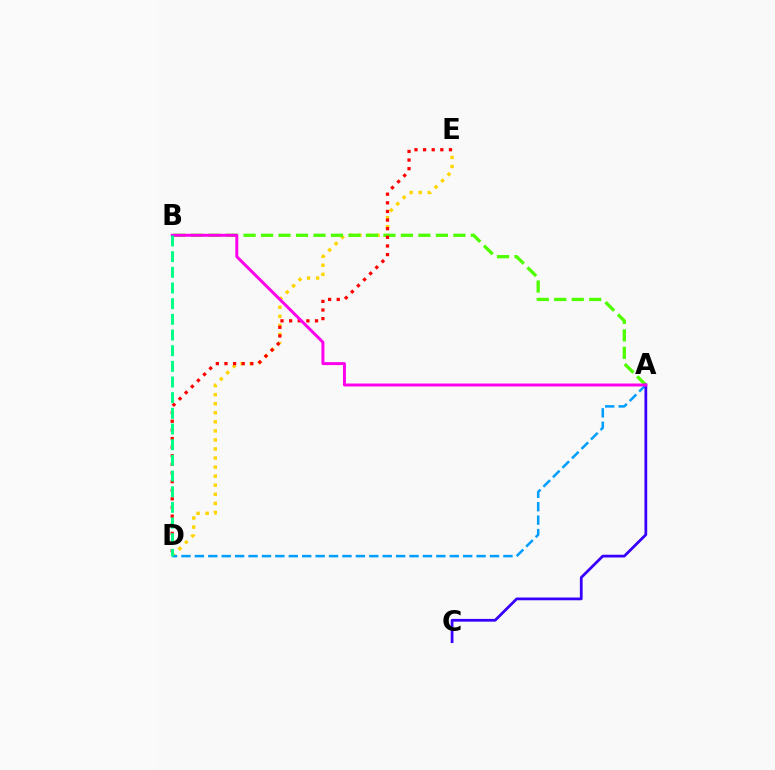{('D', 'E'): [{'color': '#ffd500', 'line_style': 'dotted', 'thickness': 2.46}, {'color': '#ff0000', 'line_style': 'dotted', 'thickness': 2.34}], ('A', 'B'): [{'color': '#4fff00', 'line_style': 'dashed', 'thickness': 2.38}, {'color': '#ff00ed', 'line_style': 'solid', 'thickness': 2.13}], ('A', 'D'): [{'color': '#009eff', 'line_style': 'dashed', 'thickness': 1.82}], ('A', 'C'): [{'color': '#3700ff', 'line_style': 'solid', 'thickness': 1.99}], ('B', 'D'): [{'color': '#00ff86', 'line_style': 'dashed', 'thickness': 2.13}]}